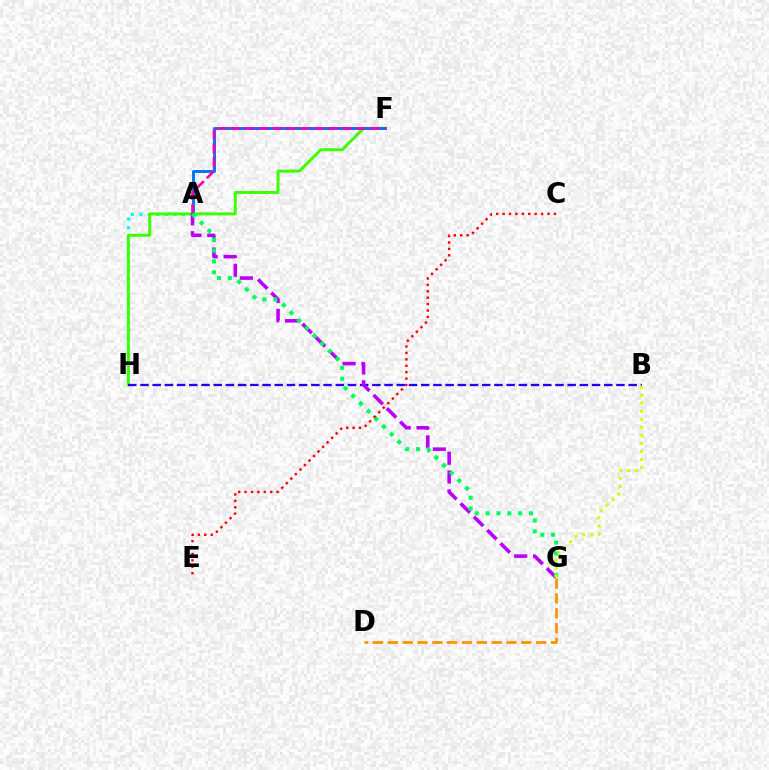{('A', 'H'): [{'color': '#00fff6', 'line_style': 'dotted', 'thickness': 2.31}], ('F', 'H'): [{'color': '#3dff00', 'line_style': 'solid', 'thickness': 2.15}], ('A', 'F'): [{'color': '#0074ff', 'line_style': 'solid', 'thickness': 2.12}, {'color': '#ff00ac', 'line_style': 'dashed', 'thickness': 1.89}], ('B', 'H'): [{'color': '#2500ff', 'line_style': 'dashed', 'thickness': 1.66}], ('A', 'G'): [{'color': '#b900ff', 'line_style': 'dashed', 'thickness': 2.56}, {'color': '#00ff5c', 'line_style': 'dotted', 'thickness': 2.95}], ('B', 'G'): [{'color': '#d1ff00', 'line_style': 'dotted', 'thickness': 2.19}], ('D', 'G'): [{'color': '#ff9400', 'line_style': 'dashed', 'thickness': 2.02}], ('C', 'E'): [{'color': '#ff0000', 'line_style': 'dotted', 'thickness': 1.74}]}